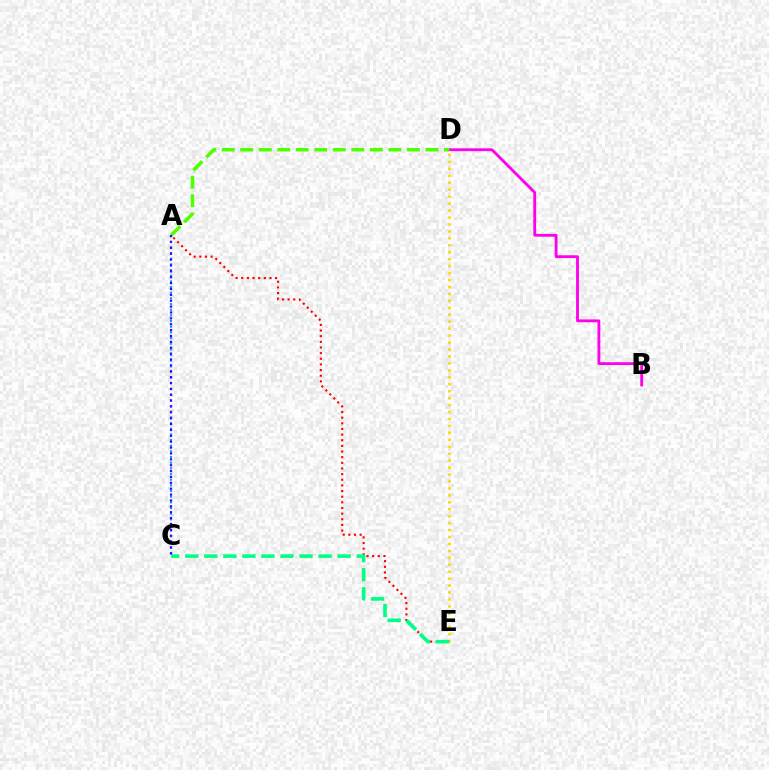{('D', 'E'): [{'color': '#ffd500', 'line_style': 'dotted', 'thickness': 1.89}], ('A', 'C'): [{'color': '#009eff', 'line_style': 'dotted', 'thickness': 1.54}, {'color': '#3700ff', 'line_style': 'dotted', 'thickness': 1.6}], ('A', 'E'): [{'color': '#ff0000', 'line_style': 'dotted', 'thickness': 1.53}], ('C', 'E'): [{'color': '#00ff86', 'line_style': 'dashed', 'thickness': 2.59}], ('B', 'D'): [{'color': '#ff00ed', 'line_style': 'solid', 'thickness': 2.03}], ('A', 'D'): [{'color': '#4fff00', 'line_style': 'dashed', 'thickness': 2.52}]}